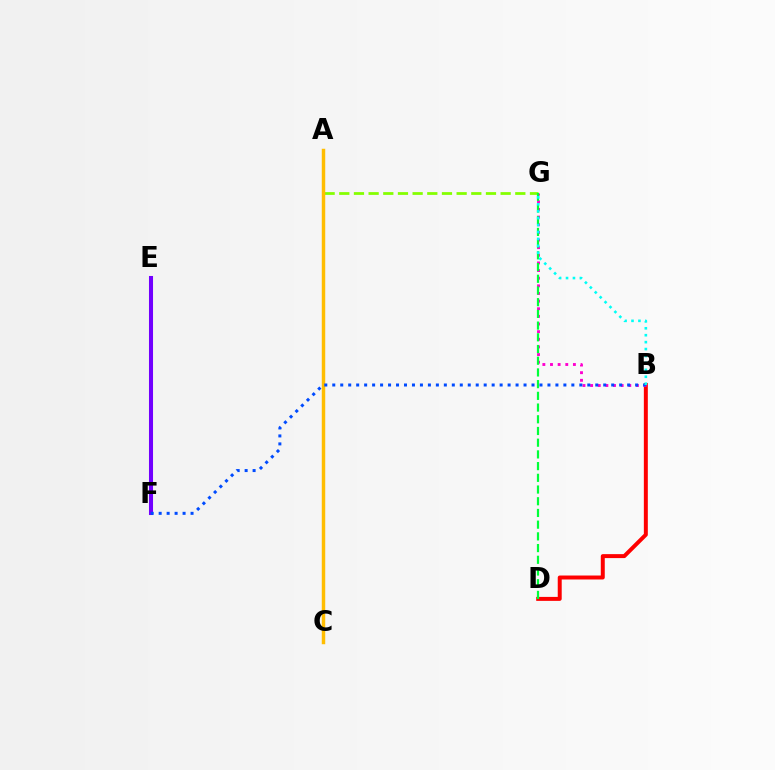{('B', 'D'): [{'color': '#ff0000', 'line_style': 'solid', 'thickness': 2.86}], ('E', 'F'): [{'color': '#7200ff', 'line_style': 'solid', 'thickness': 2.92}], ('A', 'G'): [{'color': '#84ff00', 'line_style': 'dashed', 'thickness': 1.99}], ('B', 'G'): [{'color': '#ff00cf', 'line_style': 'dotted', 'thickness': 2.08}, {'color': '#00fff6', 'line_style': 'dotted', 'thickness': 1.88}], ('A', 'C'): [{'color': '#ffbd00', 'line_style': 'solid', 'thickness': 2.49}], ('D', 'G'): [{'color': '#00ff39', 'line_style': 'dashed', 'thickness': 1.59}], ('B', 'F'): [{'color': '#004bff', 'line_style': 'dotted', 'thickness': 2.17}]}